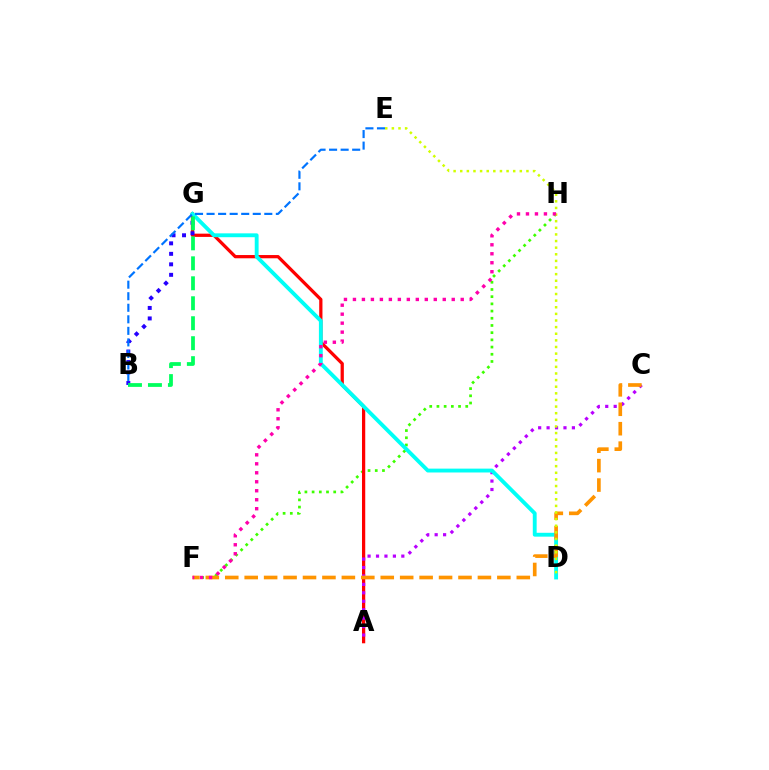{('F', 'H'): [{'color': '#3dff00', 'line_style': 'dotted', 'thickness': 1.96}, {'color': '#ff00ac', 'line_style': 'dotted', 'thickness': 2.44}], ('A', 'G'): [{'color': '#ff0000', 'line_style': 'solid', 'thickness': 2.34}], ('A', 'C'): [{'color': '#b900ff', 'line_style': 'dotted', 'thickness': 2.29}], ('B', 'G'): [{'color': '#2500ff', 'line_style': 'dotted', 'thickness': 2.85}, {'color': '#00ff5c', 'line_style': 'dashed', 'thickness': 2.71}], ('D', 'G'): [{'color': '#00fff6', 'line_style': 'solid', 'thickness': 2.78}], ('C', 'F'): [{'color': '#ff9400', 'line_style': 'dashed', 'thickness': 2.64}], ('D', 'E'): [{'color': '#d1ff00', 'line_style': 'dotted', 'thickness': 1.8}], ('B', 'E'): [{'color': '#0074ff', 'line_style': 'dashed', 'thickness': 1.57}]}